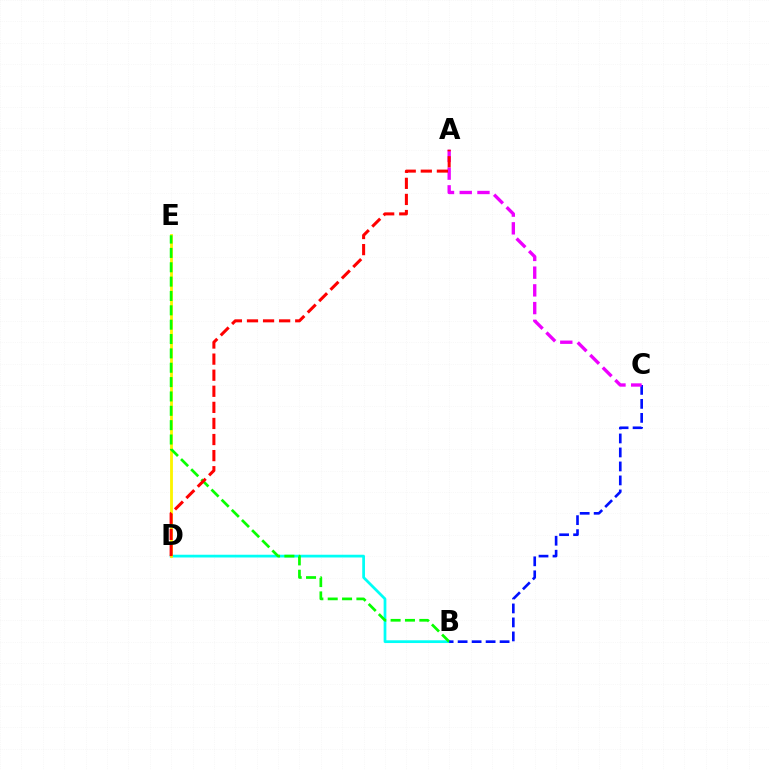{('B', 'D'): [{'color': '#00fff6', 'line_style': 'solid', 'thickness': 1.98}], ('D', 'E'): [{'color': '#fcf500', 'line_style': 'solid', 'thickness': 2.03}], ('B', 'E'): [{'color': '#08ff00', 'line_style': 'dashed', 'thickness': 1.95}], ('B', 'C'): [{'color': '#0010ff', 'line_style': 'dashed', 'thickness': 1.9}], ('A', 'C'): [{'color': '#ee00ff', 'line_style': 'dashed', 'thickness': 2.41}], ('A', 'D'): [{'color': '#ff0000', 'line_style': 'dashed', 'thickness': 2.19}]}